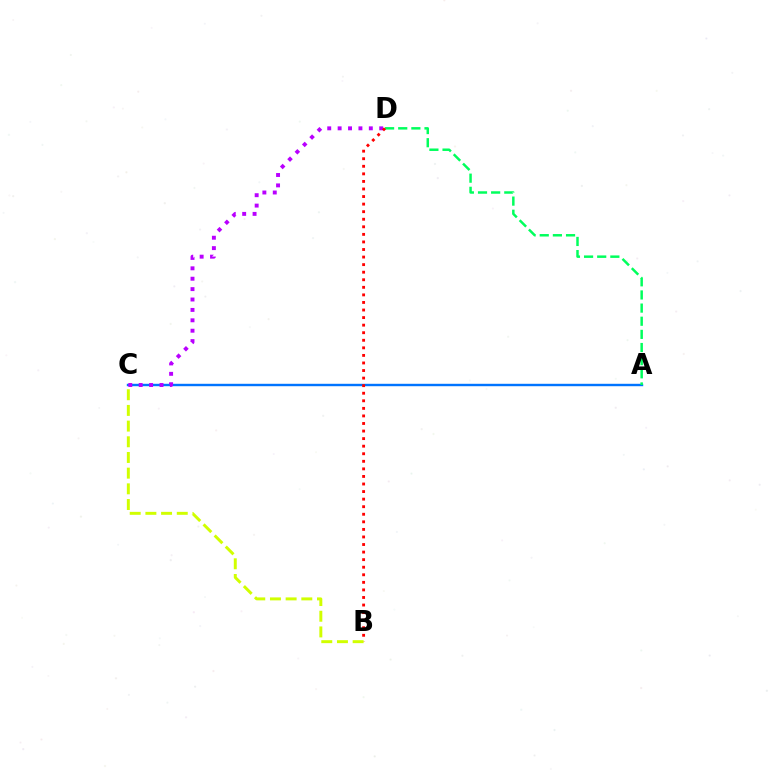{('A', 'C'): [{'color': '#0074ff', 'line_style': 'solid', 'thickness': 1.74}], ('A', 'D'): [{'color': '#00ff5c', 'line_style': 'dashed', 'thickness': 1.79}], ('C', 'D'): [{'color': '#b900ff', 'line_style': 'dotted', 'thickness': 2.82}], ('B', 'D'): [{'color': '#ff0000', 'line_style': 'dotted', 'thickness': 2.06}], ('B', 'C'): [{'color': '#d1ff00', 'line_style': 'dashed', 'thickness': 2.13}]}